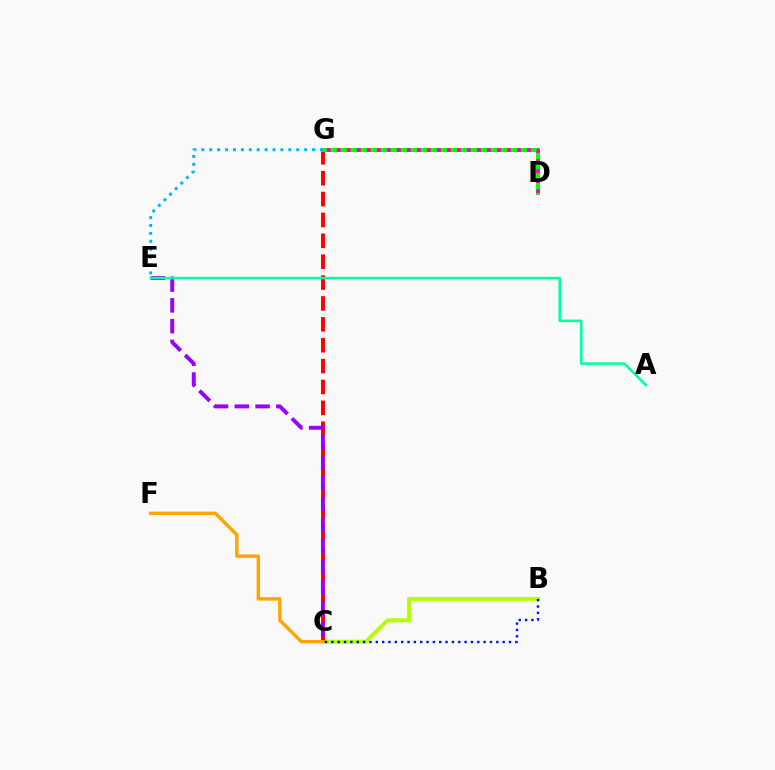{('B', 'C'): [{'color': '#b3ff00', 'line_style': 'solid', 'thickness': 2.85}, {'color': '#0010ff', 'line_style': 'dotted', 'thickness': 1.72}], ('C', 'G'): [{'color': '#ff0000', 'line_style': 'dashed', 'thickness': 2.84}], ('C', 'E'): [{'color': '#9b00ff', 'line_style': 'dashed', 'thickness': 2.82}], ('D', 'G'): [{'color': '#08ff00', 'line_style': 'solid', 'thickness': 2.91}, {'color': '#ff00bd', 'line_style': 'dotted', 'thickness': 2.72}], ('C', 'F'): [{'color': '#ffa500', 'line_style': 'solid', 'thickness': 2.48}], ('E', 'G'): [{'color': '#00b5ff', 'line_style': 'dotted', 'thickness': 2.15}], ('A', 'E'): [{'color': '#00ff9d', 'line_style': 'solid', 'thickness': 1.83}]}